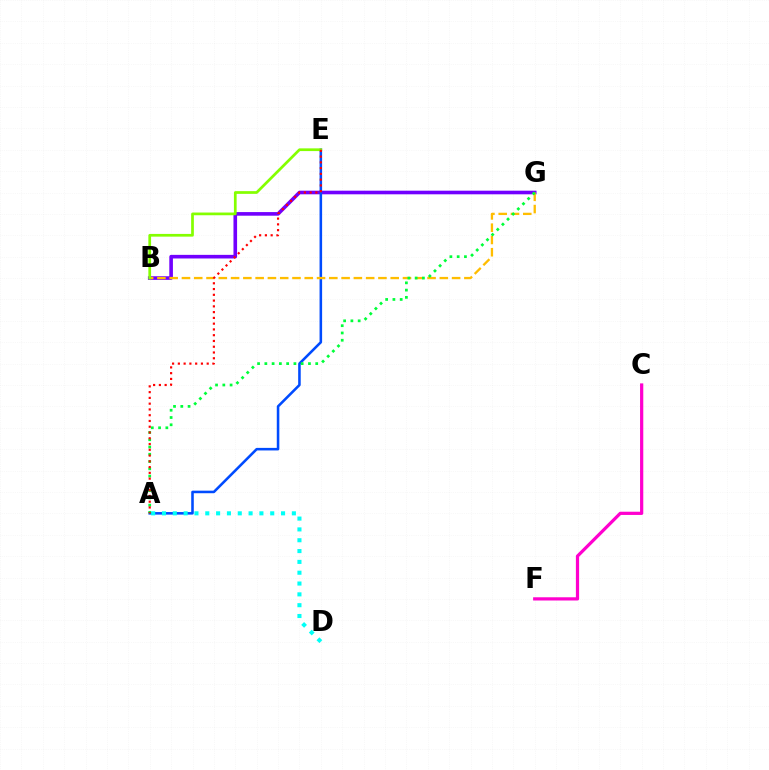{('C', 'F'): [{'color': '#ff00cf', 'line_style': 'solid', 'thickness': 2.32}], ('B', 'G'): [{'color': '#7200ff', 'line_style': 'solid', 'thickness': 2.6}, {'color': '#ffbd00', 'line_style': 'dashed', 'thickness': 1.67}], ('A', 'E'): [{'color': '#004bff', 'line_style': 'solid', 'thickness': 1.85}, {'color': '#ff0000', 'line_style': 'dotted', 'thickness': 1.57}], ('A', 'G'): [{'color': '#00ff39', 'line_style': 'dotted', 'thickness': 1.97}], ('A', 'D'): [{'color': '#00fff6', 'line_style': 'dotted', 'thickness': 2.94}], ('B', 'E'): [{'color': '#84ff00', 'line_style': 'solid', 'thickness': 1.96}]}